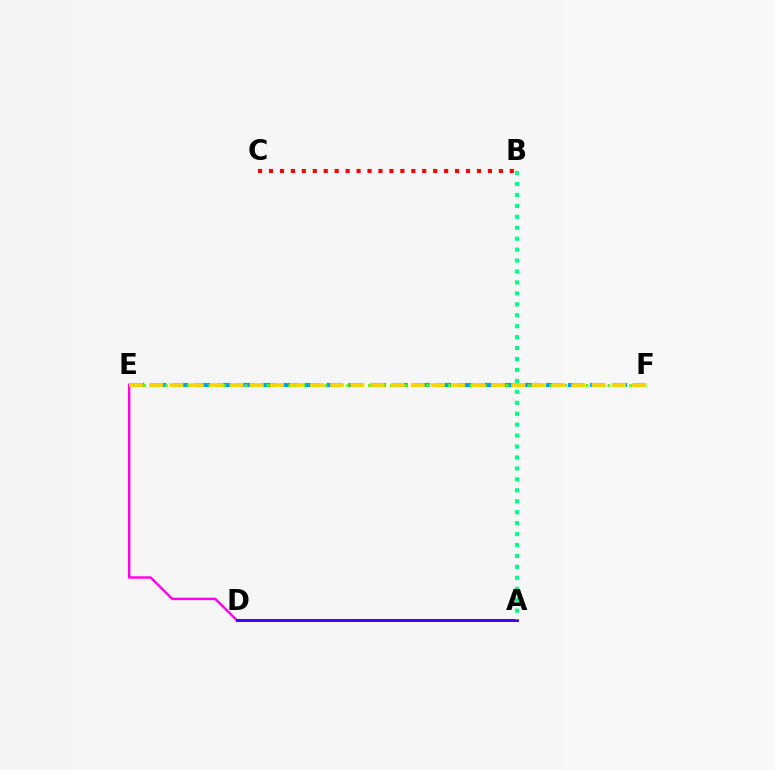{('E', 'F'): [{'color': '#009eff', 'line_style': 'dashed', 'thickness': 2.98}, {'color': '#4fff00', 'line_style': 'dotted', 'thickness': 1.97}, {'color': '#ffd500', 'line_style': 'dashed', 'thickness': 2.73}], ('D', 'E'): [{'color': '#ff00ed', 'line_style': 'solid', 'thickness': 1.74}], ('A', 'D'): [{'color': '#3700ff', 'line_style': 'solid', 'thickness': 2.11}], ('B', 'C'): [{'color': '#ff0000', 'line_style': 'dotted', 'thickness': 2.97}], ('A', 'B'): [{'color': '#00ff86', 'line_style': 'dotted', 'thickness': 2.97}]}